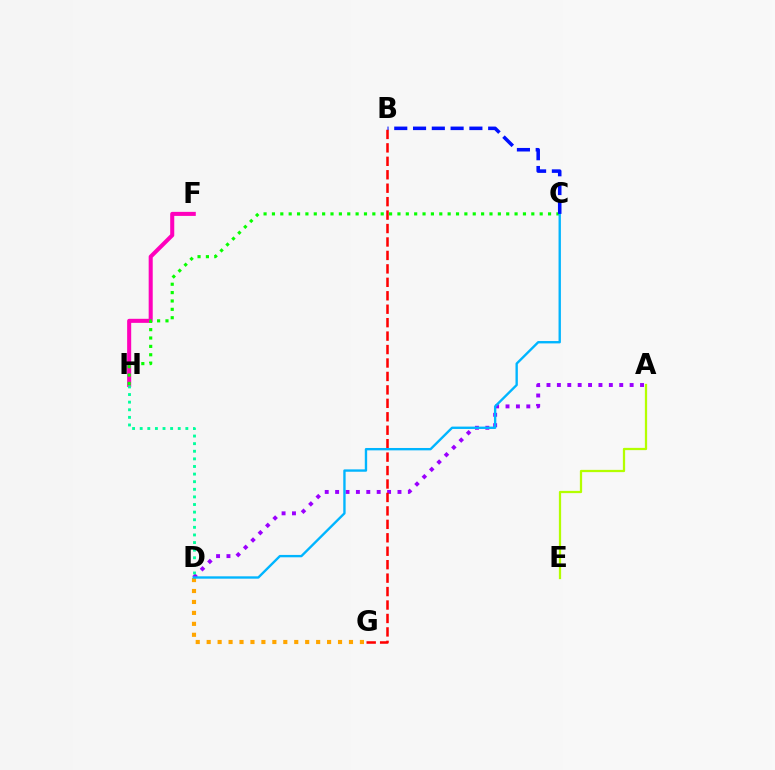{('A', 'D'): [{'color': '#9b00ff', 'line_style': 'dotted', 'thickness': 2.82}], ('F', 'H'): [{'color': '#ff00bd', 'line_style': 'solid', 'thickness': 2.92}], ('D', 'G'): [{'color': '#ffa500', 'line_style': 'dotted', 'thickness': 2.97}], ('C', 'H'): [{'color': '#08ff00', 'line_style': 'dotted', 'thickness': 2.27}], ('A', 'E'): [{'color': '#b3ff00', 'line_style': 'solid', 'thickness': 1.63}], ('B', 'G'): [{'color': '#ff0000', 'line_style': 'dashed', 'thickness': 1.83}], ('C', 'D'): [{'color': '#00b5ff', 'line_style': 'solid', 'thickness': 1.7}], ('B', 'C'): [{'color': '#0010ff', 'line_style': 'dashed', 'thickness': 2.55}], ('D', 'H'): [{'color': '#00ff9d', 'line_style': 'dotted', 'thickness': 2.07}]}